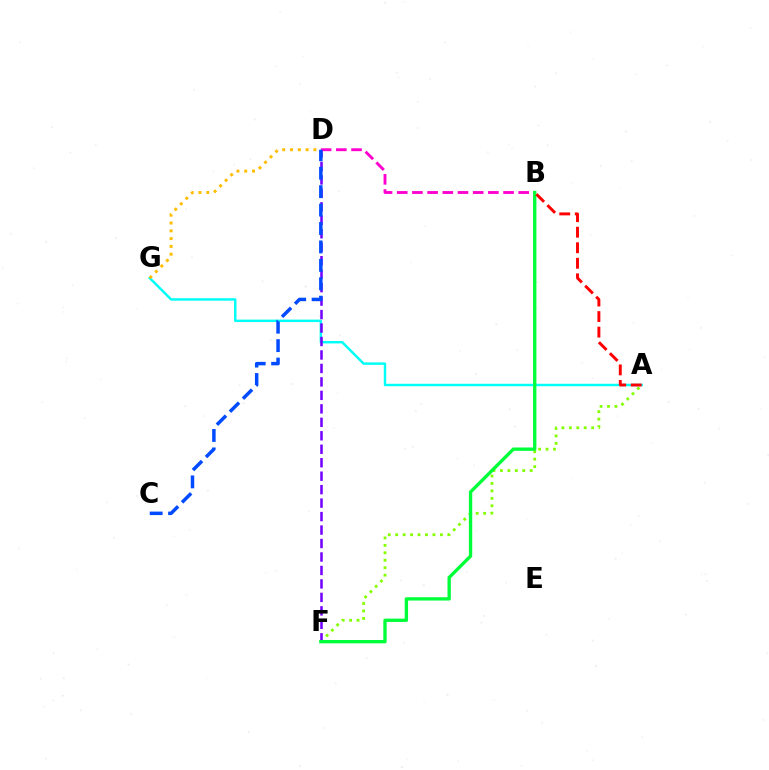{('A', 'G'): [{'color': '#00fff6', 'line_style': 'solid', 'thickness': 1.76}], ('A', 'F'): [{'color': '#84ff00', 'line_style': 'dotted', 'thickness': 2.02}], ('D', 'G'): [{'color': '#ffbd00', 'line_style': 'dotted', 'thickness': 2.12}], ('D', 'F'): [{'color': '#7200ff', 'line_style': 'dashed', 'thickness': 1.83}], ('B', 'D'): [{'color': '#ff00cf', 'line_style': 'dashed', 'thickness': 2.06}], ('B', 'F'): [{'color': '#00ff39', 'line_style': 'solid', 'thickness': 2.4}], ('C', 'D'): [{'color': '#004bff', 'line_style': 'dashed', 'thickness': 2.5}], ('A', 'B'): [{'color': '#ff0000', 'line_style': 'dashed', 'thickness': 2.11}]}